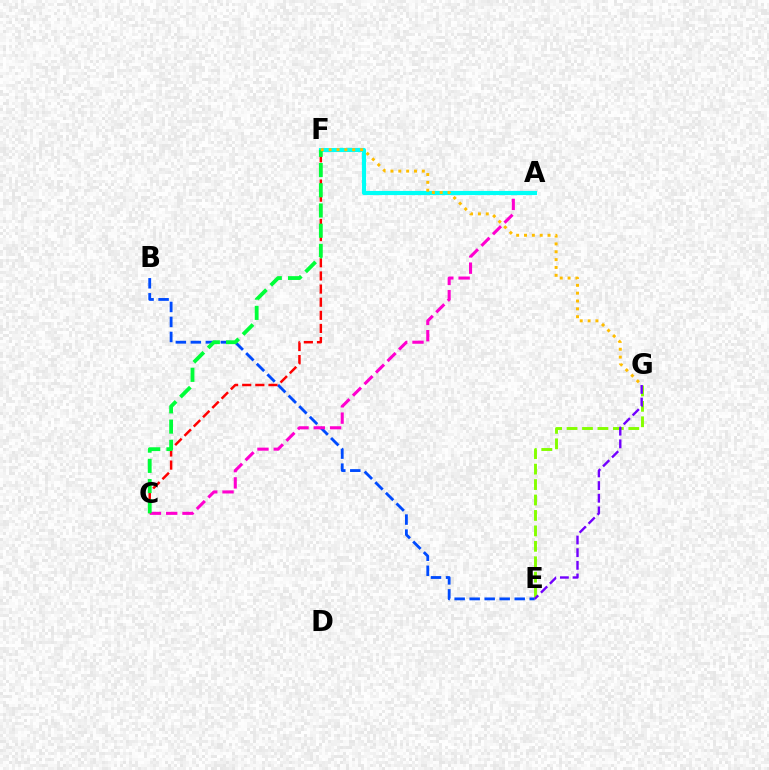{('B', 'E'): [{'color': '#004bff', 'line_style': 'dashed', 'thickness': 2.04}], ('A', 'C'): [{'color': '#ff00cf', 'line_style': 'dashed', 'thickness': 2.21}], ('E', 'G'): [{'color': '#84ff00', 'line_style': 'dashed', 'thickness': 2.1}, {'color': '#7200ff', 'line_style': 'dashed', 'thickness': 1.72}], ('A', 'F'): [{'color': '#00fff6', 'line_style': 'solid', 'thickness': 2.98}], ('C', 'F'): [{'color': '#ff0000', 'line_style': 'dashed', 'thickness': 1.78}, {'color': '#00ff39', 'line_style': 'dashed', 'thickness': 2.75}], ('F', 'G'): [{'color': '#ffbd00', 'line_style': 'dotted', 'thickness': 2.13}]}